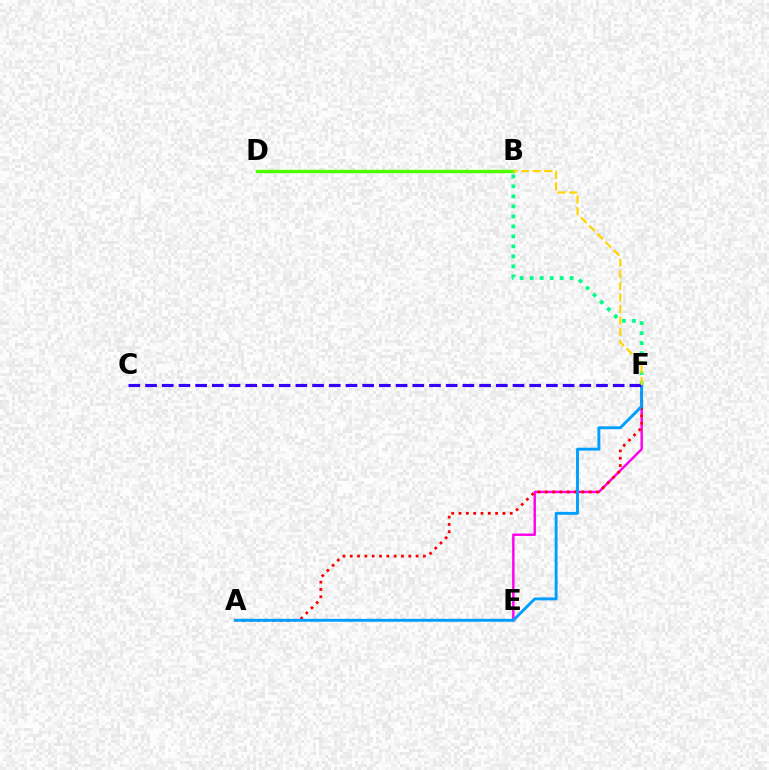{('E', 'F'): [{'color': '#ff00ed', 'line_style': 'solid', 'thickness': 1.75}], ('A', 'F'): [{'color': '#ff0000', 'line_style': 'dotted', 'thickness': 1.99}, {'color': '#009eff', 'line_style': 'solid', 'thickness': 2.09}], ('B', 'F'): [{'color': '#00ff86', 'line_style': 'dotted', 'thickness': 2.72}, {'color': '#ffd500', 'line_style': 'dashed', 'thickness': 1.57}], ('C', 'F'): [{'color': '#3700ff', 'line_style': 'dashed', 'thickness': 2.27}], ('B', 'D'): [{'color': '#4fff00', 'line_style': 'solid', 'thickness': 2.46}]}